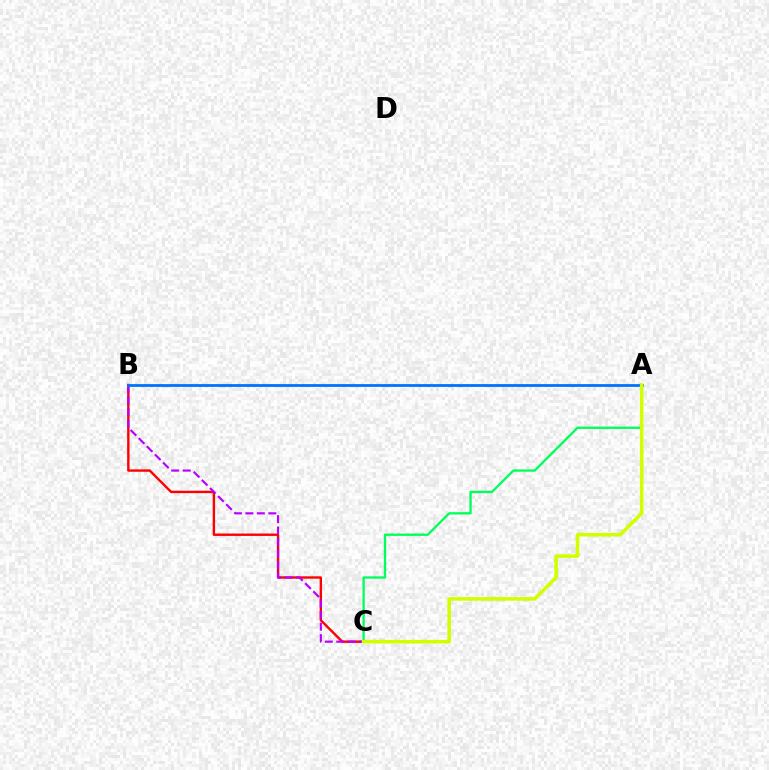{('A', 'C'): [{'color': '#00ff5c', 'line_style': 'solid', 'thickness': 1.67}, {'color': '#d1ff00', 'line_style': 'solid', 'thickness': 2.56}], ('B', 'C'): [{'color': '#ff0000', 'line_style': 'solid', 'thickness': 1.72}, {'color': '#b900ff', 'line_style': 'dashed', 'thickness': 1.56}], ('A', 'B'): [{'color': '#0074ff', 'line_style': 'solid', 'thickness': 2.02}]}